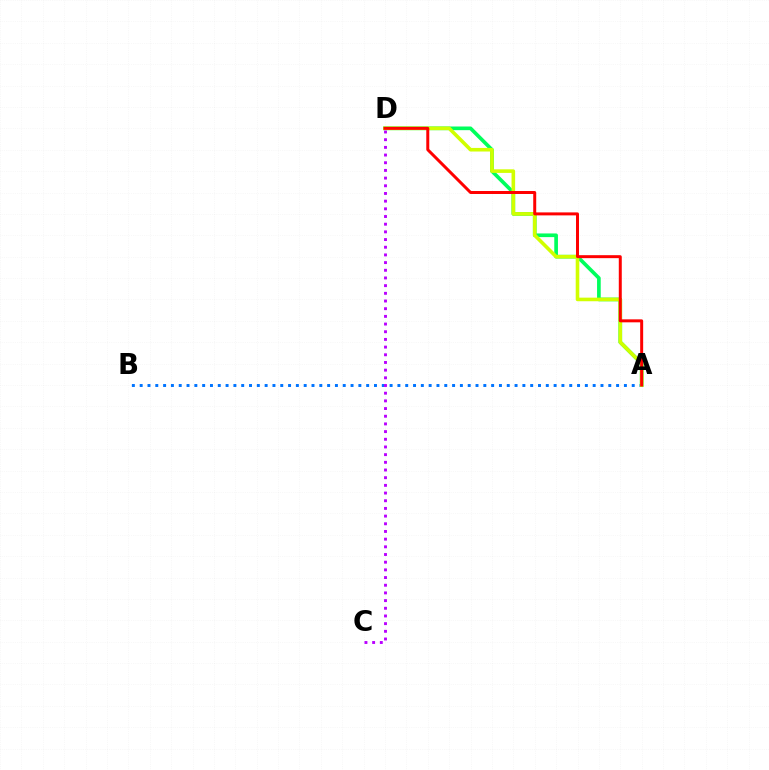{('A', 'B'): [{'color': '#0074ff', 'line_style': 'dotted', 'thickness': 2.12}], ('A', 'D'): [{'color': '#00ff5c', 'line_style': 'solid', 'thickness': 2.64}, {'color': '#d1ff00', 'line_style': 'solid', 'thickness': 2.59}, {'color': '#ff0000', 'line_style': 'solid', 'thickness': 2.15}], ('C', 'D'): [{'color': '#b900ff', 'line_style': 'dotted', 'thickness': 2.09}]}